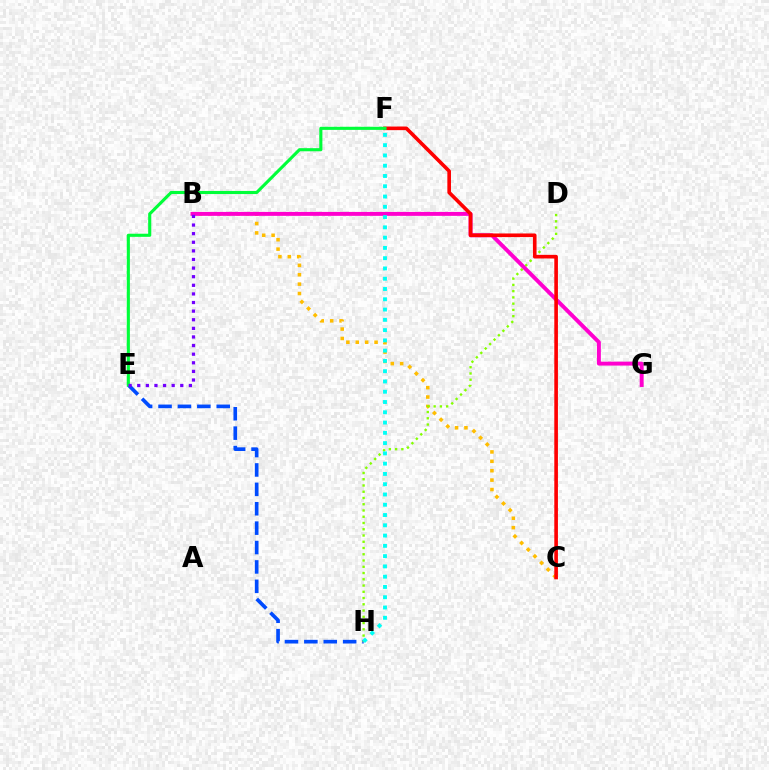{('E', 'H'): [{'color': '#004bff', 'line_style': 'dashed', 'thickness': 2.64}], ('B', 'C'): [{'color': '#ffbd00', 'line_style': 'dotted', 'thickness': 2.55}], ('D', 'H'): [{'color': '#84ff00', 'line_style': 'dotted', 'thickness': 1.7}], ('B', 'G'): [{'color': '#ff00cf', 'line_style': 'solid', 'thickness': 2.83}], ('C', 'F'): [{'color': '#ff0000', 'line_style': 'solid', 'thickness': 2.61}], ('E', 'F'): [{'color': '#00ff39', 'line_style': 'solid', 'thickness': 2.24}], ('F', 'H'): [{'color': '#00fff6', 'line_style': 'dotted', 'thickness': 2.79}], ('B', 'E'): [{'color': '#7200ff', 'line_style': 'dotted', 'thickness': 2.34}]}